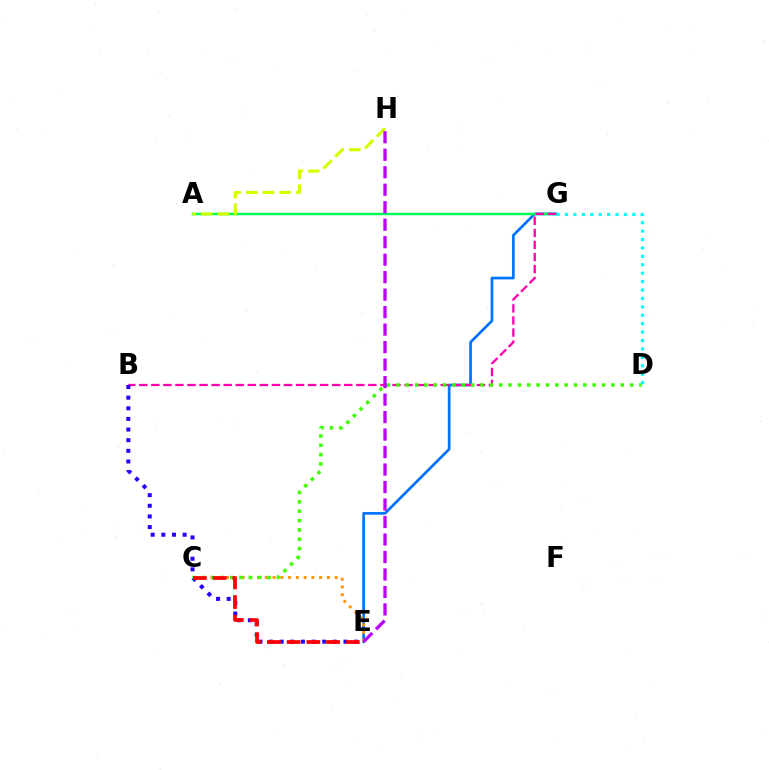{('E', 'G'): [{'color': '#0074ff', 'line_style': 'solid', 'thickness': 1.95}], ('A', 'G'): [{'color': '#00ff5c', 'line_style': 'solid', 'thickness': 1.79}], ('B', 'G'): [{'color': '#ff00ac', 'line_style': 'dashed', 'thickness': 1.64}], ('C', 'E'): [{'color': '#ff9400', 'line_style': 'dotted', 'thickness': 2.11}, {'color': '#ff0000', 'line_style': 'dashed', 'thickness': 2.68}], ('B', 'E'): [{'color': '#2500ff', 'line_style': 'dotted', 'thickness': 2.89}], ('A', 'H'): [{'color': '#d1ff00', 'line_style': 'dashed', 'thickness': 2.26}], ('C', 'D'): [{'color': '#3dff00', 'line_style': 'dotted', 'thickness': 2.54}], ('D', 'G'): [{'color': '#00fff6', 'line_style': 'dotted', 'thickness': 2.29}], ('E', 'H'): [{'color': '#b900ff', 'line_style': 'dashed', 'thickness': 2.38}]}